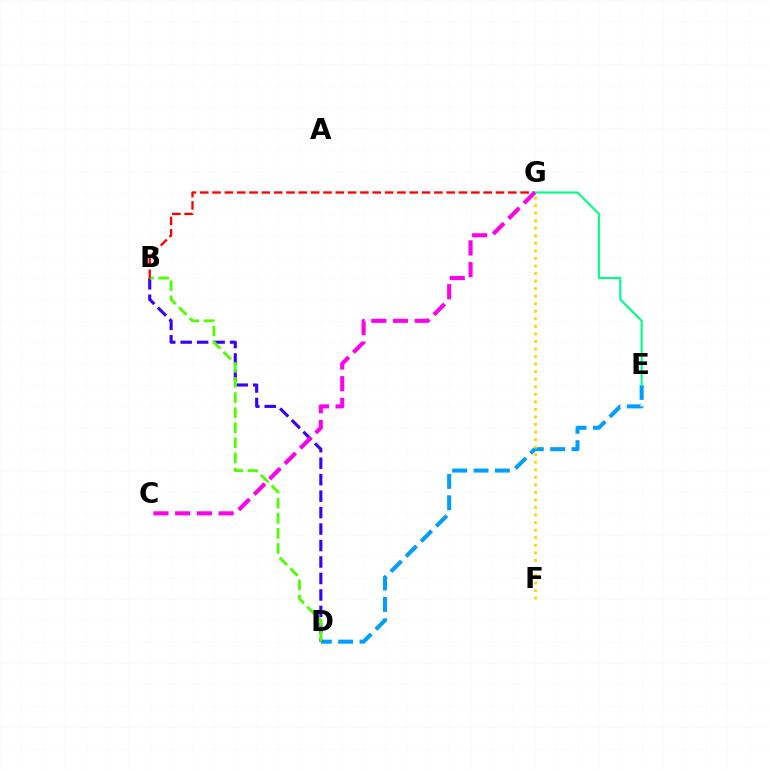{('D', 'E'): [{'color': '#009eff', 'line_style': 'dashed', 'thickness': 2.9}], ('B', 'D'): [{'color': '#3700ff', 'line_style': 'dashed', 'thickness': 2.24}, {'color': '#4fff00', 'line_style': 'dashed', 'thickness': 2.05}], ('F', 'G'): [{'color': '#ffd500', 'line_style': 'dotted', 'thickness': 2.05}], ('E', 'G'): [{'color': '#00ff86', 'line_style': 'solid', 'thickness': 1.51}], ('B', 'G'): [{'color': '#ff0000', 'line_style': 'dashed', 'thickness': 1.67}], ('C', 'G'): [{'color': '#ff00ed', 'line_style': 'dashed', 'thickness': 2.95}]}